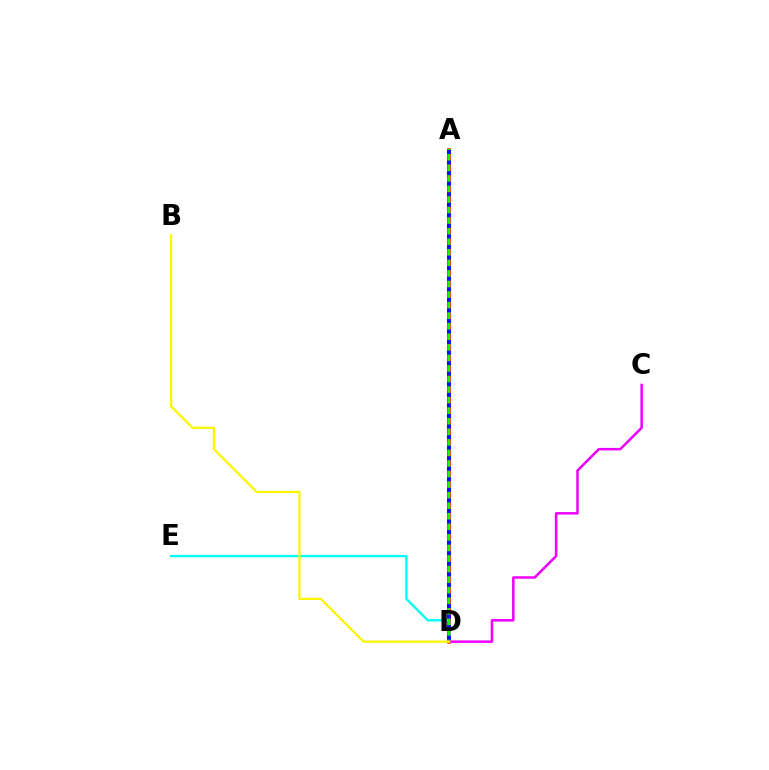{('A', 'D'): [{'color': '#ff0000', 'line_style': 'solid', 'thickness': 2.54}, {'color': '#08ff00', 'line_style': 'solid', 'thickness': 1.61}, {'color': '#0010ff', 'line_style': 'dotted', 'thickness': 2.87}], ('D', 'E'): [{'color': '#00fff6', 'line_style': 'solid', 'thickness': 1.71}], ('C', 'D'): [{'color': '#ee00ff', 'line_style': 'solid', 'thickness': 1.81}], ('B', 'D'): [{'color': '#fcf500', 'line_style': 'solid', 'thickness': 1.62}]}